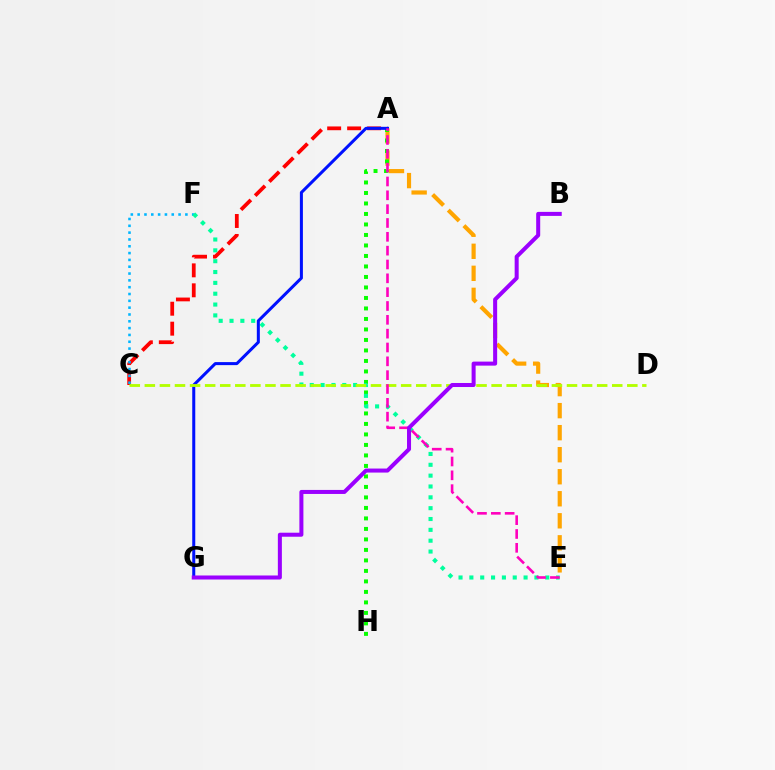{('A', 'E'): [{'color': '#ffa500', 'line_style': 'dashed', 'thickness': 2.99}, {'color': '#ff00bd', 'line_style': 'dashed', 'thickness': 1.88}], ('A', 'C'): [{'color': '#ff0000', 'line_style': 'dashed', 'thickness': 2.71}], ('C', 'F'): [{'color': '#00b5ff', 'line_style': 'dotted', 'thickness': 1.85}], ('A', 'H'): [{'color': '#08ff00', 'line_style': 'dotted', 'thickness': 2.85}], ('E', 'F'): [{'color': '#00ff9d', 'line_style': 'dotted', 'thickness': 2.95}], ('A', 'G'): [{'color': '#0010ff', 'line_style': 'solid', 'thickness': 2.18}], ('C', 'D'): [{'color': '#b3ff00', 'line_style': 'dashed', 'thickness': 2.05}], ('B', 'G'): [{'color': '#9b00ff', 'line_style': 'solid', 'thickness': 2.89}]}